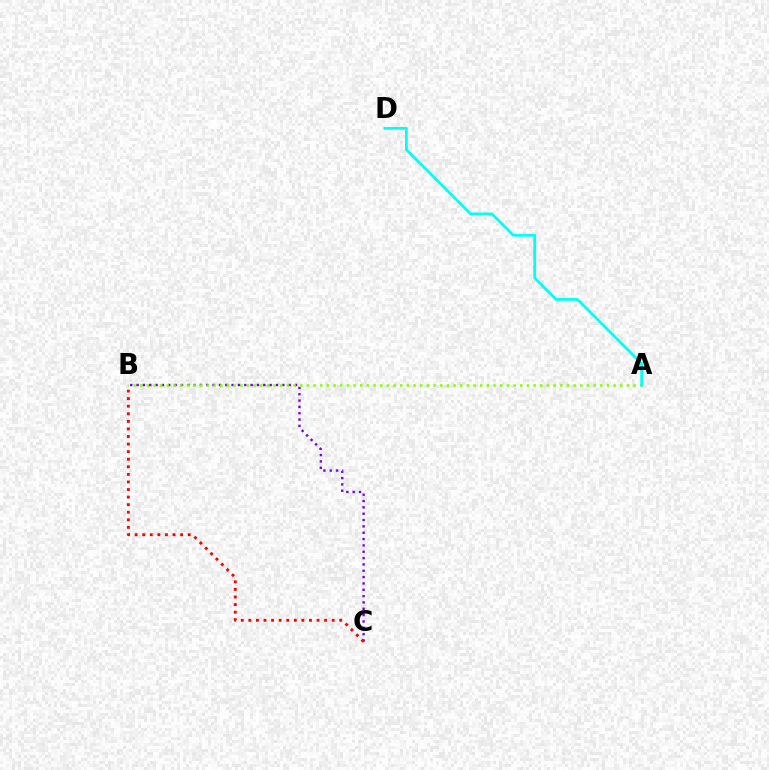{('B', 'C'): [{'color': '#7200ff', 'line_style': 'dotted', 'thickness': 1.72}, {'color': '#ff0000', 'line_style': 'dotted', 'thickness': 2.06}], ('A', 'B'): [{'color': '#84ff00', 'line_style': 'dotted', 'thickness': 1.81}], ('A', 'D'): [{'color': '#00fff6', 'line_style': 'solid', 'thickness': 1.98}]}